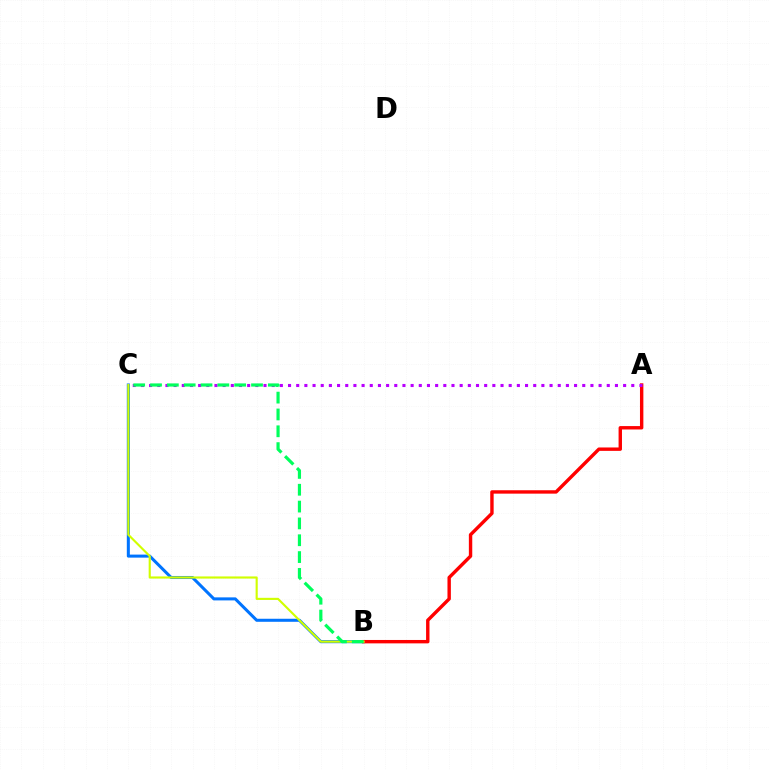{('B', 'C'): [{'color': '#0074ff', 'line_style': 'solid', 'thickness': 2.19}, {'color': '#d1ff00', 'line_style': 'solid', 'thickness': 1.53}, {'color': '#00ff5c', 'line_style': 'dashed', 'thickness': 2.29}], ('A', 'B'): [{'color': '#ff0000', 'line_style': 'solid', 'thickness': 2.45}], ('A', 'C'): [{'color': '#b900ff', 'line_style': 'dotted', 'thickness': 2.22}]}